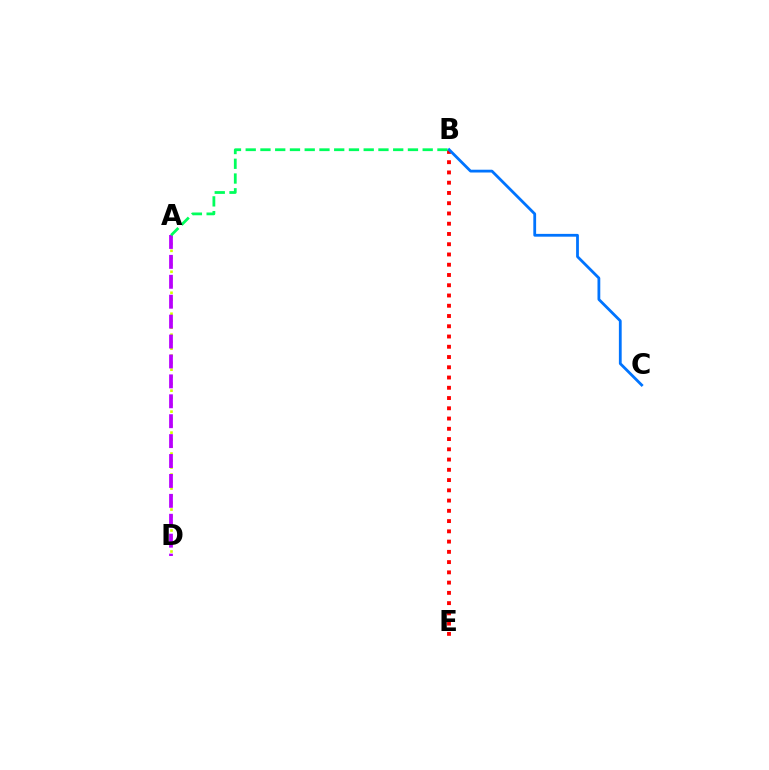{('A', 'D'): [{'color': '#d1ff00', 'line_style': 'dotted', 'thickness': 1.9}, {'color': '#b900ff', 'line_style': 'dashed', 'thickness': 2.71}], ('B', 'E'): [{'color': '#ff0000', 'line_style': 'dotted', 'thickness': 2.79}], ('B', 'C'): [{'color': '#0074ff', 'line_style': 'solid', 'thickness': 2.01}], ('A', 'B'): [{'color': '#00ff5c', 'line_style': 'dashed', 'thickness': 2.0}]}